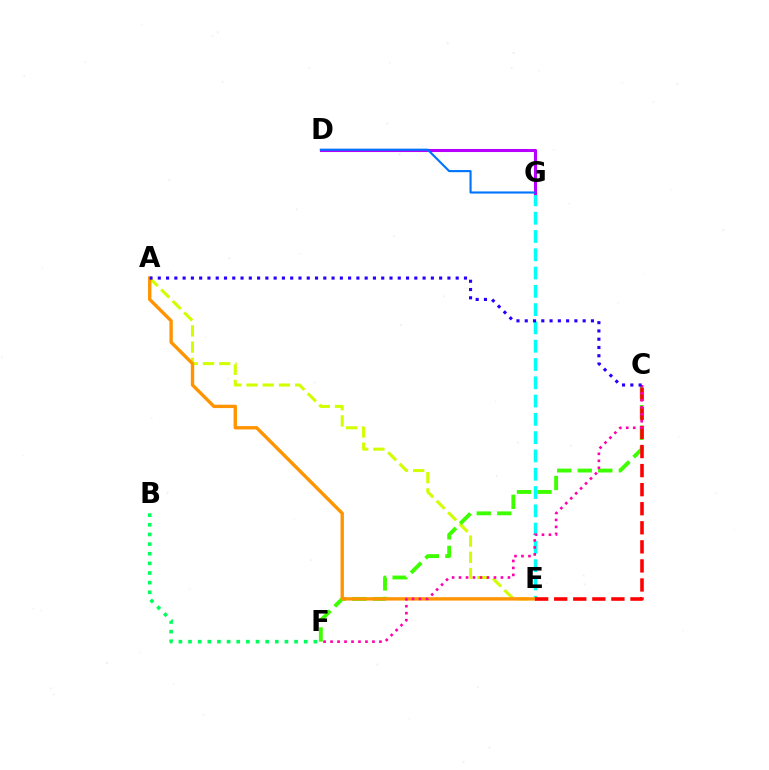{('E', 'G'): [{'color': '#00fff6', 'line_style': 'dashed', 'thickness': 2.48}], ('A', 'E'): [{'color': '#d1ff00', 'line_style': 'dashed', 'thickness': 2.2}, {'color': '#ff9400', 'line_style': 'solid', 'thickness': 2.42}], ('D', 'G'): [{'color': '#b900ff', 'line_style': 'solid', 'thickness': 2.2}, {'color': '#0074ff', 'line_style': 'solid', 'thickness': 1.53}], ('C', 'F'): [{'color': '#3dff00', 'line_style': 'dashed', 'thickness': 2.79}, {'color': '#ff00ac', 'line_style': 'dotted', 'thickness': 1.9}], ('C', 'E'): [{'color': '#ff0000', 'line_style': 'dashed', 'thickness': 2.59}], ('B', 'F'): [{'color': '#00ff5c', 'line_style': 'dotted', 'thickness': 2.62}], ('A', 'C'): [{'color': '#2500ff', 'line_style': 'dotted', 'thickness': 2.25}]}